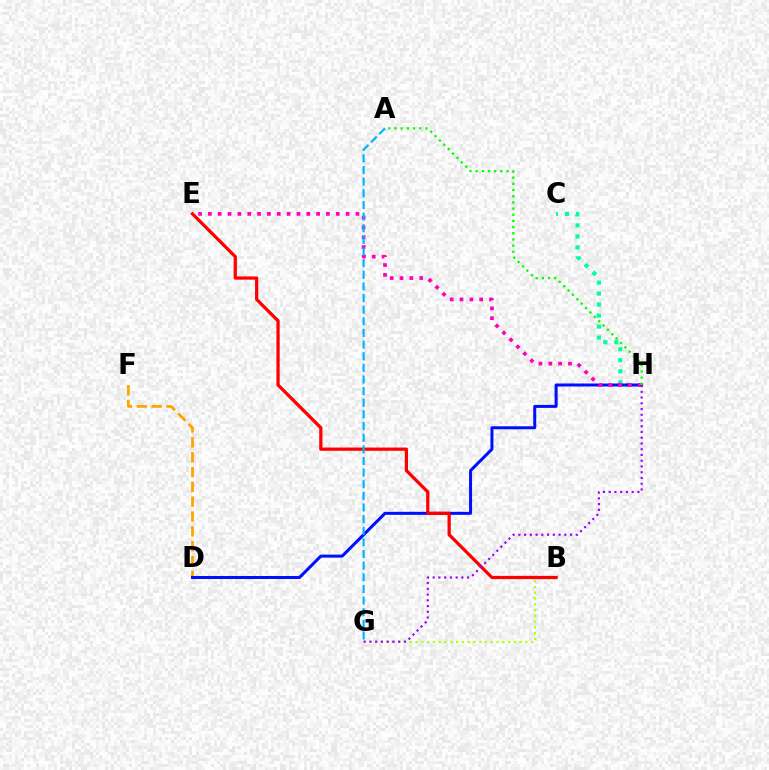{('D', 'F'): [{'color': '#ffa500', 'line_style': 'dashed', 'thickness': 2.02}], ('B', 'G'): [{'color': '#b3ff00', 'line_style': 'dotted', 'thickness': 1.57}], ('C', 'H'): [{'color': '#00ff9d', 'line_style': 'dotted', 'thickness': 2.99}], ('D', 'H'): [{'color': '#0010ff', 'line_style': 'solid', 'thickness': 2.17}], ('B', 'E'): [{'color': '#ff0000', 'line_style': 'solid', 'thickness': 2.33}], ('E', 'H'): [{'color': '#ff00bd', 'line_style': 'dotted', 'thickness': 2.67}], ('A', 'G'): [{'color': '#00b5ff', 'line_style': 'dashed', 'thickness': 1.58}], ('G', 'H'): [{'color': '#9b00ff', 'line_style': 'dotted', 'thickness': 1.56}], ('A', 'H'): [{'color': '#08ff00', 'line_style': 'dotted', 'thickness': 1.68}]}